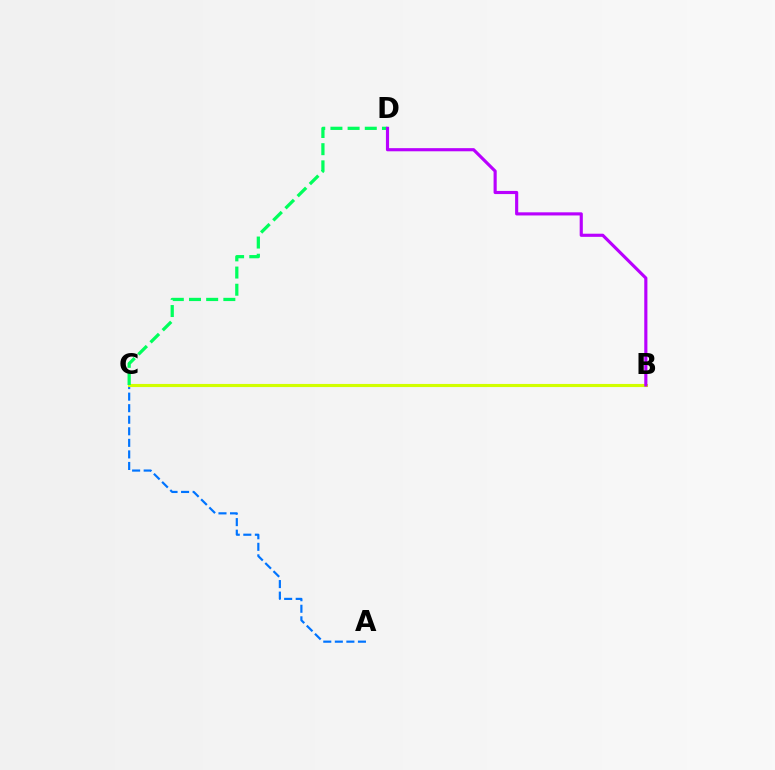{('A', 'C'): [{'color': '#0074ff', 'line_style': 'dashed', 'thickness': 1.57}], ('B', 'C'): [{'color': '#ff0000', 'line_style': 'dotted', 'thickness': 2.17}, {'color': '#d1ff00', 'line_style': 'solid', 'thickness': 2.23}], ('C', 'D'): [{'color': '#00ff5c', 'line_style': 'dashed', 'thickness': 2.33}], ('B', 'D'): [{'color': '#b900ff', 'line_style': 'solid', 'thickness': 2.26}]}